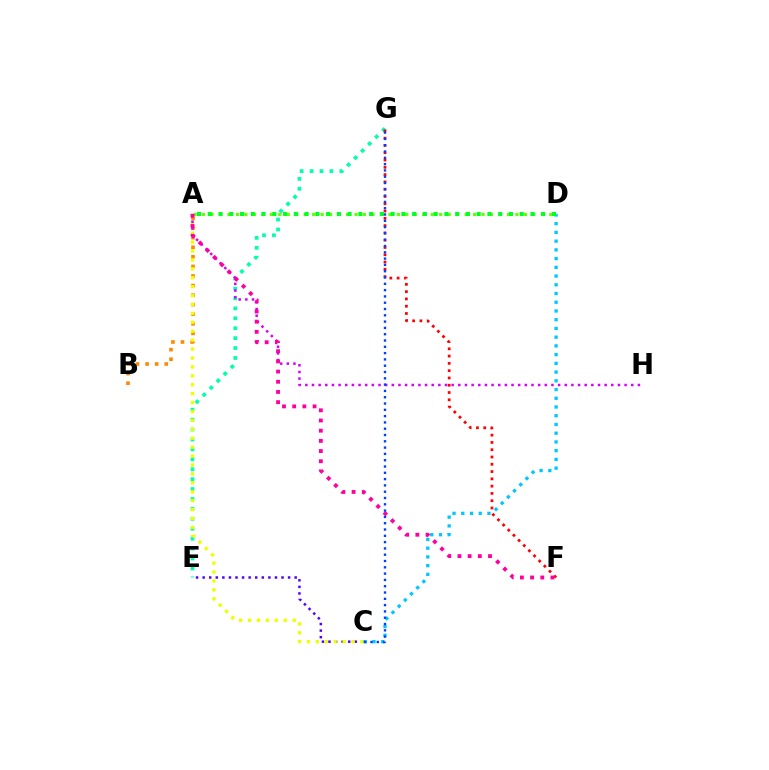{('E', 'G'): [{'color': '#00ffaf', 'line_style': 'dotted', 'thickness': 2.7}], ('C', 'E'): [{'color': '#4f00ff', 'line_style': 'dotted', 'thickness': 1.79}], ('A', 'B'): [{'color': '#ff8800', 'line_style': 'dotted', 'thickness': 2.6}], ('A', 'C'): [{'color': '#eeff00', 'line_style': 'dotted', 'thickness': 2.42}], ('A', 'D'): [{'color': '#66ff00', 'line_style': 'dotted', 'thickness': 2.3}, {'color': '#00ff27', 'line_style': 'dotted', 'thickness': 2.92}], ('F', 'G'): [{'color': '#ff0000', 'line_style': 'dotted', 'thickness': 1.98}], ('A', 'H'): [{'color': '#d600ff', 'line_style': 'dotted', 'thickness': 1.81}], ('C', 'D'): [{'color': '#00c7ff', 'line_style': 'dotted', 'thickness': 2.37}], ('A', 'F'): [{'color': '#ff00a0', 'line_style': 'dotted', 'thickness': 2.77}], ('C', 'G'): [{'color': '#003fff', 'line_style': 'dotted', 'thickness': 1.71}]}